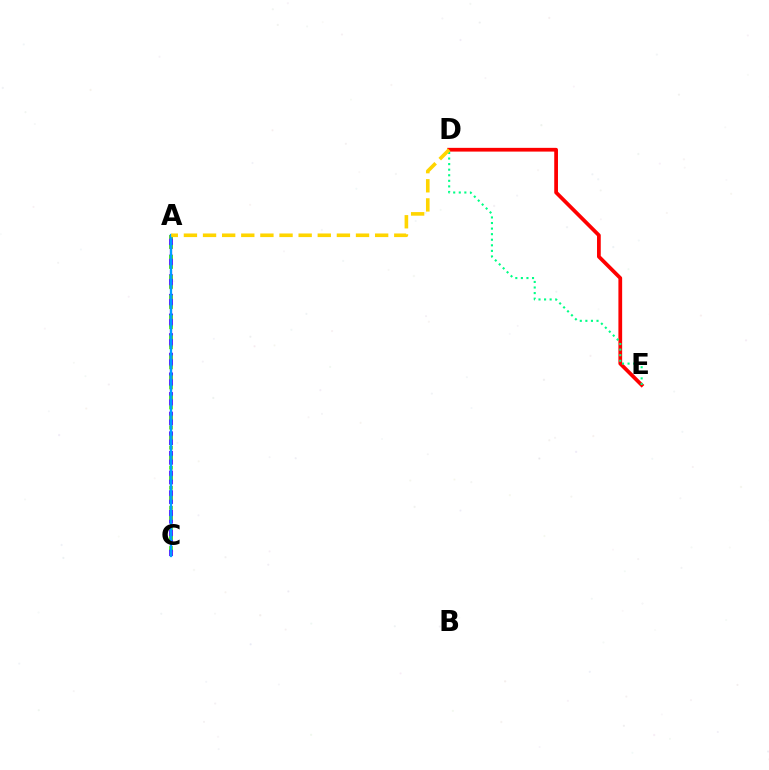{('A', 'C'): [{'color': '#3700ff', 'line_style': 'dashed', 'thickness': 2.67}, {'color': '#4fff00', 'line_style': 'dotted', 'thickness': 2.73}, {'color': '#ff00ed', 'line_style': 'dashed', 'thickness': 1.59}, {'color': '#009eff', 'line_style': 'solid', 'thickness': 1.64}], ('D', 'E'): [{'color': '#ff0000', 'line_style': 'solid', 'thickness': 2.69}, {'color': '#00ff86', 'line_style': 'dotted', 'thickness': 1.51}], ('A', 'D'): [{'color': '#ffd500', 'line_style': 'dashed', 'thickness': 2.6}]}